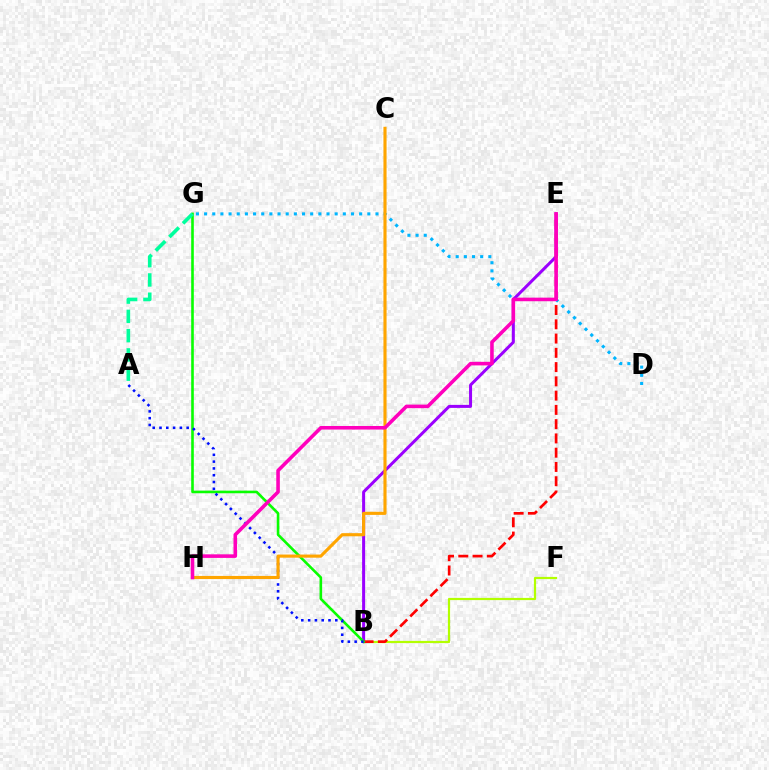{('B', 'F'): [{'color': '#b3ff00', 'line_style': 'solid', 'thickness': 1.58}], ('B', 'E'): [{'color': '#9b00ff', 'line_style': 'solid', 'thickness': 2.17}, {'color': '#ff0000', 'line_style': 'dashed', 'thickness': 1.94}], ('D', 'G'): [{'color': '#00b5ff', 'line_style': 'dotted', 'thickness': 2.22}], ('B', 'G'): [{'color': '#08ff00', 'line_style': 'solid', 'thickness': 1.88}], ('A', 'B'): [{'color': '#0010ff', 'line_style': 'dotted', 'thickness': 1.85}], ('C', 'H'): [{'color': '#ffa500', 'line_style': 'solid', 'thickness': 2.25}], ('E', 'H'): [{'color': '#ff00bd', 'line_style': 'solid', 'thickness': 2.57}], ('A', 'G'): [{'color': '#00ff9d', 'line_style': 'dashed', 'thickness': 2.62}]}